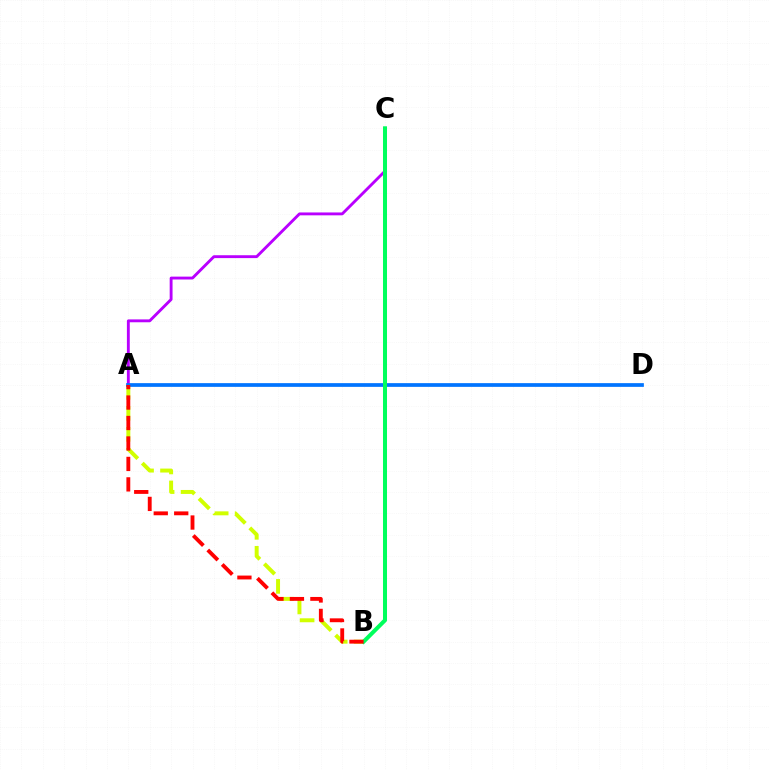{('A', 'C'): [{'color': '#b900ff', 'line_style': 'solid', 'thickness': 2.07}], ('A', 'B'): [{'color': '#d1ff00', 'line_style': 'dashed', 'thickness': 2.85}, {'color': '#ff0000', 'line_style': 'dashed', 'thickness': 2.78}], ('A', 'D'): [{'color': '#0074ff', 'line_style': 'solid', 'thickness': 2.68}], ('B', 'C'): [{'color': '#00ff5c', 'line_style': 'solid', 'thickness': 2.89}]}